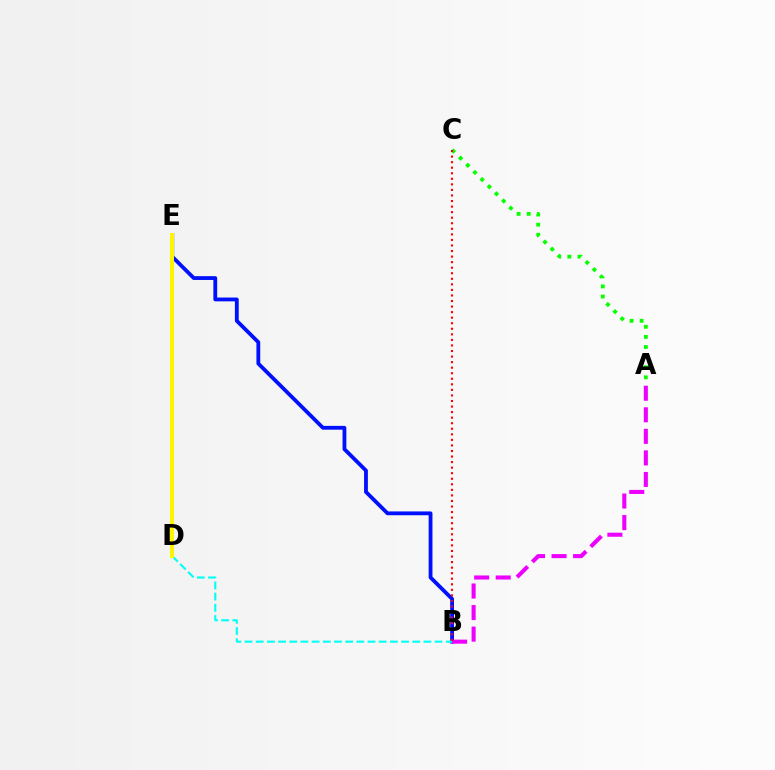{('B', 'E'): [{'color': '#0010ff', 'line_style': 'solid', 'thickness': 2.74}], ('A', 'C'): [{'color': '#08ff00', 'line_style': 'dotted', 'thickness': 2.75}], ('A', 'B'): [{'color': '#ee00ff', 'line_style': 'dashed', 'thickness': 2.93}], ('B', 'D'): [{'color': '#00fff6', 'line_style': 'dashed', 'thickness': 1.52}], ('D', 'E'): [{'color': '#fcf500', 'line_style': 'solid', 'thickness': 2.94}], ('B', 'C'): [{'color': '#ff0000', 'line_style': 'dotted', 'thickness': 1.51}]}